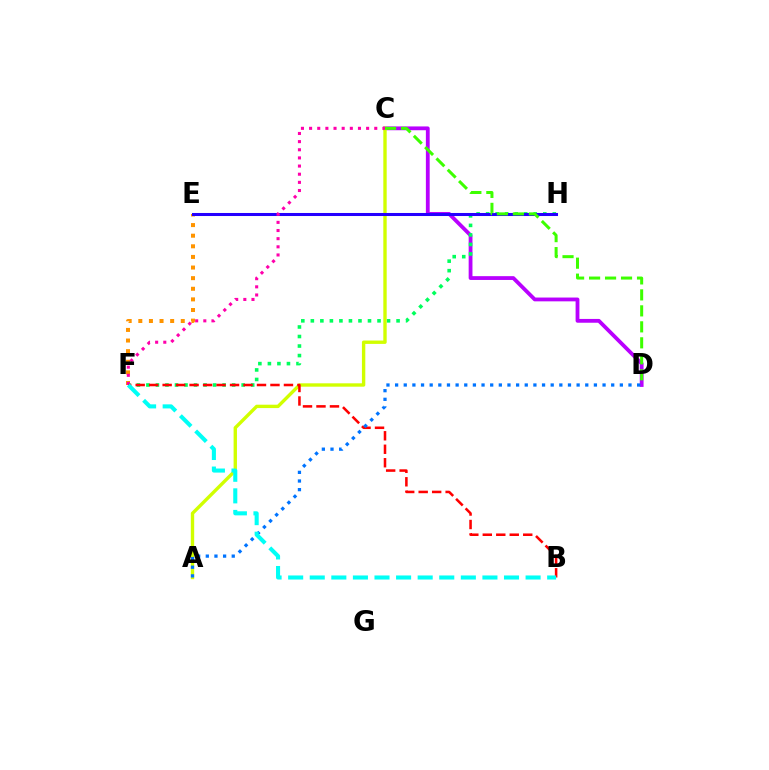{('C', 'D'): [{'color': '#b900ff', 'line_style': 'solid', 'thickness': 2.74}, {'color': '#3dff00', 'line_style': 'dashed', 'thickness': 2.17}], ('E', 'F'): [{'color': '#ff9400', 'line_style': 'dotted', 'thickness': 2.88}], ('F', 'H'): [{'color': '#00ff5c', 'line_style': 'dotted', 'thickness': 2.59}], ('A', 'C'): [{'color': '#d1ff00', 'line_style': 'solid', 'thickness': 2.43}], ('E', 'H'): [{'color': '#2500ff', 'line_style': 'solid', 'thickness': 2.19}], ('C', 'F'): [{'color': '#ff00ac', 'line_style': 'dotted', 'thickness': 2.21}], ('B', 'F'): [{'color': '#ff0000', 'line_style': 'dashed', 'thickness': 1.83}, {'color': '#00fff6', 'line_style': 'dashed', 'thickness': 2.93}], ('A', 'D'): [{'color': '#0074ff', 'line_style': 'dotted', 'thickness': 2.35}]}